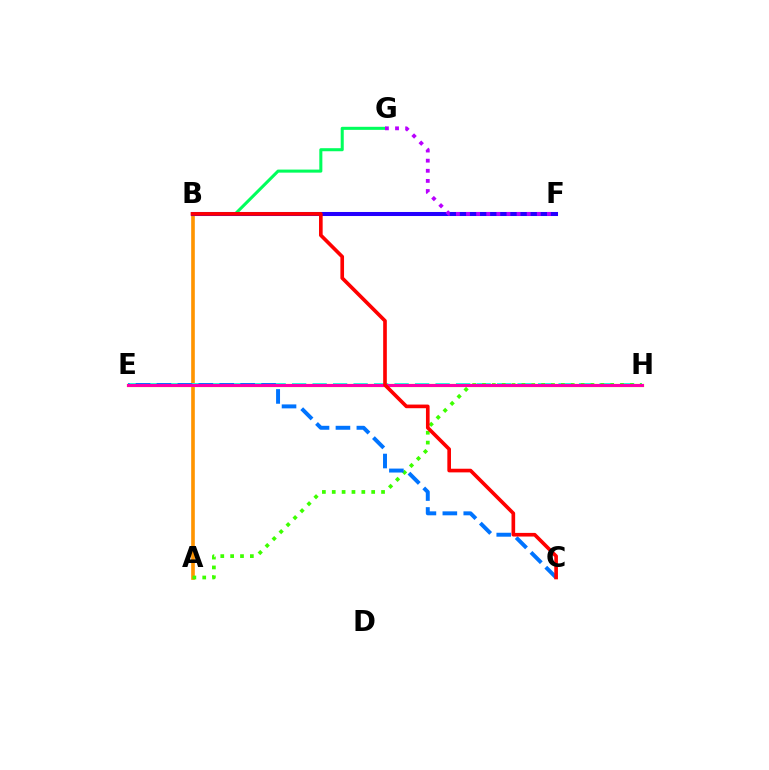{('B', 'G'): [{'color': '#00ff5c', 'line_style': 'solid', 'thickness': 2.2}], ('A', 'B'): [{'color': '#ff9400', 'line_style': 'solid', 'thickness': 2.62}], ('E', 'H'): [{'color': '#00fff6', 'line_style': 'dashed', 'thickness': 2.78}, {'color': '#d1ff00', 'line_style': 'solid', 'thickness': 2.32}, {'color': '#ff00ac', 'line_style': 'solid', 'thickness': 2.21}], ('B', 'F'): [{'color': '#2500ff', 'line_style': 'solid', 'thickness': 2.91}], ('A', 'H'): [{'color': '#3dff00', 'line_style': 'dotted', 'thickness': 2.68}], ('C', 'E'): [{'color': '#0074ff', 'line_style': 'dashed', 'thickness': 2.84}], ('B', 'C'): [{'color': '#ff0000', 'line_style': 'solid', 'thickness': 2.63}], ('F', 'G'): [{'color': '#b900ff', 'line_style': 'dotted', 'thickness': 2.75}]}